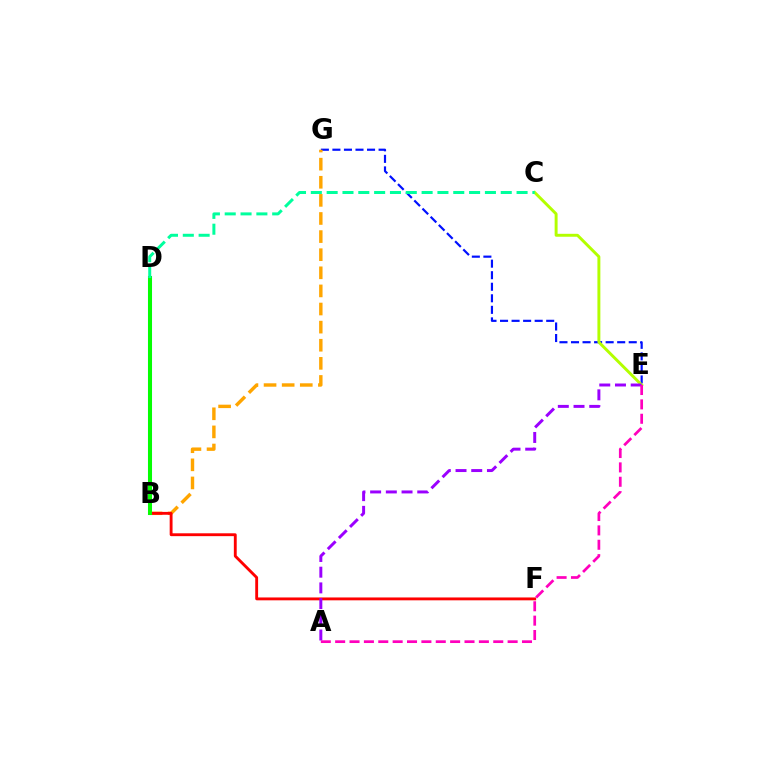{('B', 'D'): [{'color': '#00b5ff', 'line_style': 'solid', 'thickness': 2.92}, {'color': '#08ff00', 'line_style': 'solid', 'thickness': 2.85}], ('E', 'G'): [{'color': '#0010ff', 'line_style': 'dashed', 'thickness': 1.57}], ('B', 'G'): [{'color': '#ffa500', 'line_style': 'dashed', 'thickness': 2.46}], ('C', 'E'): [{'color': '#b3ff00', 'line_style': 'solid', 'thickness': 2.12}], ('B', 'F'): [{'color': '#ff0000', 'line_style': 'solid', 'thickness': 2.06}], ('A', 'E'): [{'color': '#9b00ff', 'line_style': 'dashed', 'thickness': 2.13}, {'color': '#ff00bd', 'line_style': 'dashed', 'thickness': 1.95}], ('C', 'D'): [{'color': '#00ff9d', 'line_style': 'dashed', 'thickness': 2.15}]}